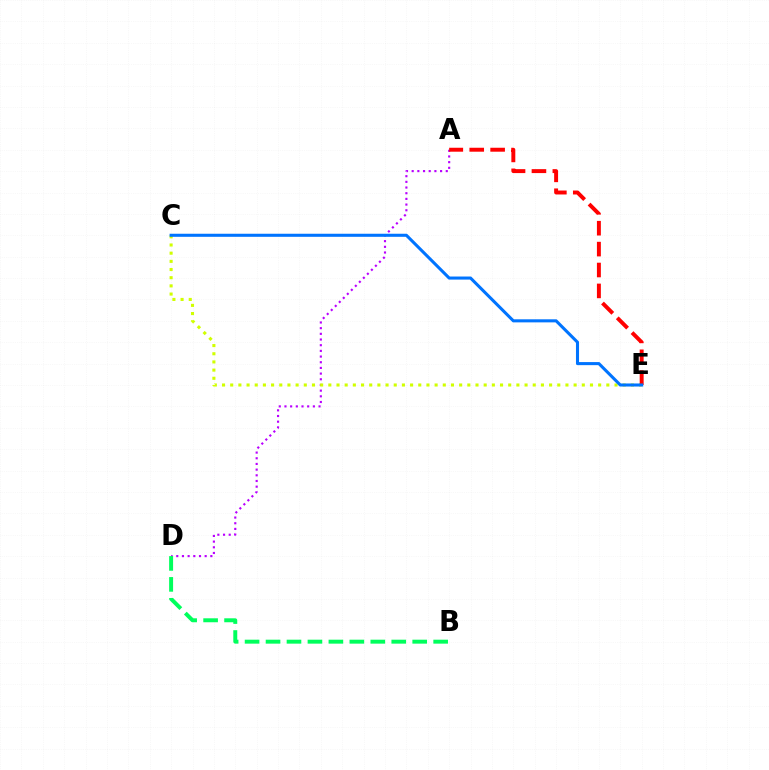{('A', 'D'): [{'color': '#b900ff', 'line_style': 'dotted', 'thickness': 1.54}], ('C', 'E'): [{'color': '#d1ff00', 'line_style': 'dotted', 'thickness': 2.22}, {'color': '#0074ff', 'line_style': 'solid', 'thickness': 2.21}], ('A', 'E'): [{'color': '#ff0000', 'line_style': 'dashed', 'thickness': 2.84}], ('B', 'D'): [{'color': '#00ff5c', 'line_style': 'dashed', 'thickness': 2.85}]}